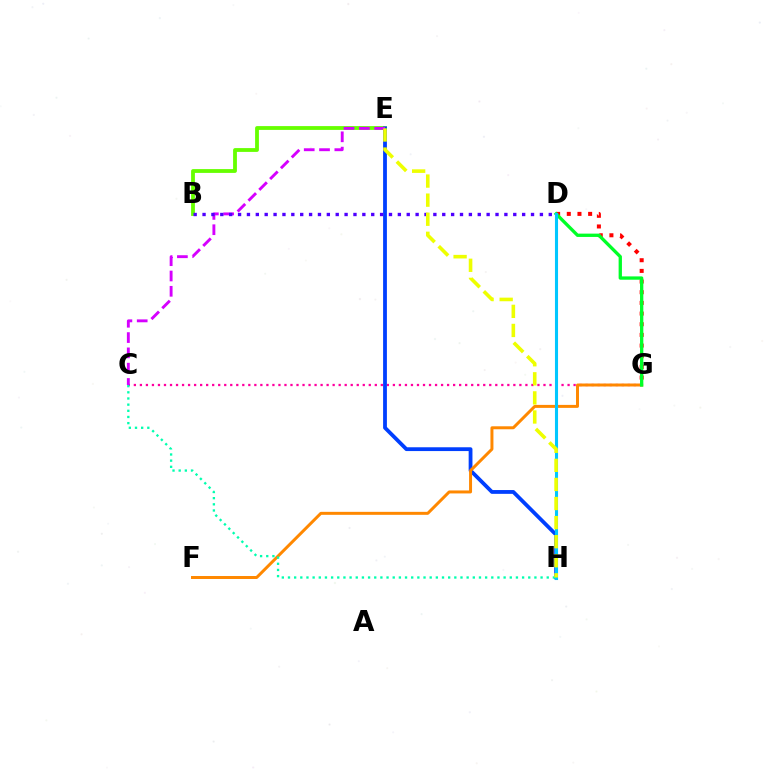{('B', 'E'): [{'color': '#66ff00', 'line_style': 'solid', 'thickness': 2.74}], ('D', 'G'): [{'color': '#ff0000', 'line_style': 'dotted', 'thickness': 2.9}, {'color': '#00ff27', 'line_style': 'solid', 'thickness': 2.38}], ('C', 'G'): [{'color': '#ff00a0', 'line_style': 'dotted', 'thickness': 1.64}], ('E', 'H'): [{'color': '#003fff', 'line_style': 'solid', 'thickness': 2.73}, {'color': '#eeff00', 'line_style': 'dashed', 'thickness': 2.59}], ('F', 'G'): [{'color': '#ff8800', 'line_style': 'solid', 'thickness': 2.14}], ('D', 'H'): [{'color': '#00c7ff', 'line_style': 'solid', 'thickness': 2.22}], ('C', 'E'): [{'color': '#d600ff', 'line_style': 'dashed', 'thickness': 2.08}], ('C', 'H'): [{'color': '#00ffaf', 'line_style': 'dotted', 'thickness': 1.67}], ('B', 'D'): [{'color': '#4f00ff', 'line_style': 'dotted', 'thickness': 2.41}]}